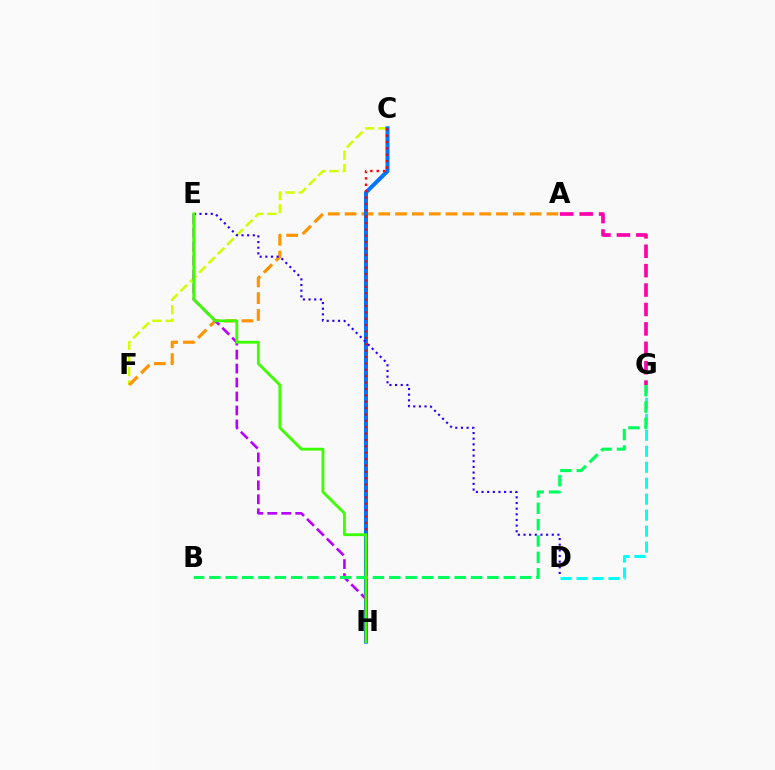{('D', 'G'): [{'color': '#00fff6', 'line_style': 'dashed', 'thickness': 2.17}], ('C', 'F'): [{'color': '#d1ff00', 'line_style': 'dashed', 'thickness': 1.79}], ('A', 'F'): [{'color': '#ff9400', 'line_style': 'dashed', 'thickness': 2.28}], ('C', 'H'): [{'color': '#0074ff', 'line_style': 'solid', 'thickness': 2.88}, {'color': '#ff0000', 'line_style': 'dotted', 'thickness': 1.73}], ('E', 'H'): [{'color': '#b900ff', 'line_style': 'dashed', 'thickness': 1.9}, {'color': '#3dff00', 'line_style': 'solid', 'thickness': 2.04}], ('D', 'E'): [{'color': '#2500ff', 'line_style': 'dotted', 'thickness': 1.54}], ('B', 'G'): [{'color': '#00ff5c', 'line_style': 'dashed', 'thickness': 2.22}], ('A', 'G'): [{'color': '#ff00ac', 'line_style': 'dashed', 'thickness': 2.64}]}